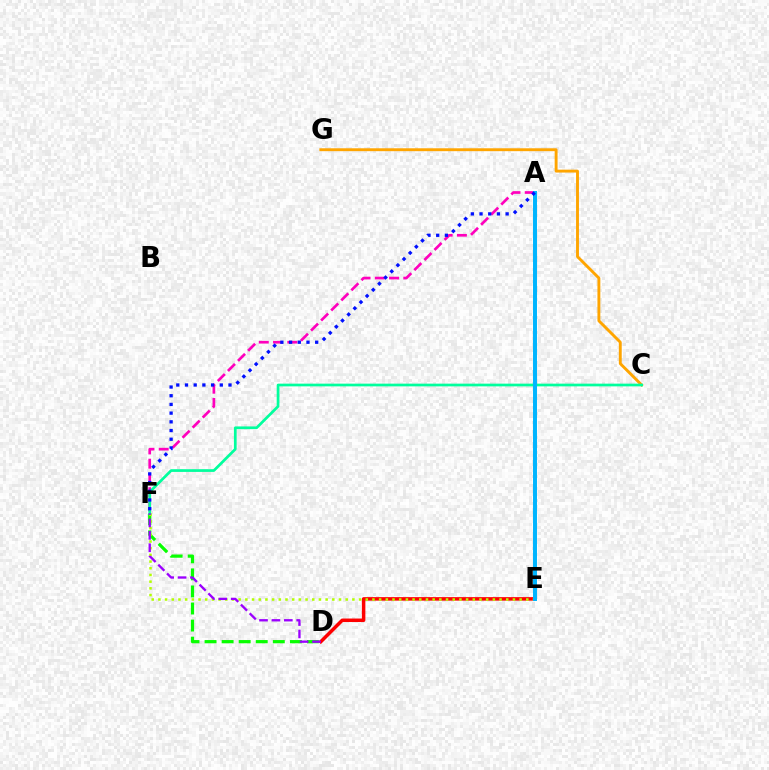{('A', 'F'): [{'color': '#ff00bd', 'line_style': 'dashed', 'thickness': 1.94}, {'color': '#0010ff', 'line_style': 'dotted', 'thickness': 2.36}], ('D', 'E'): [{'color': '#ff0000', 'line_style': 'solid', 'thickness': 2.52}], ('C', 'G'): [{'color': '#ffa500', 'line_style': 'solid', 'thickness': 2.08}], ('D', 'F'): [{'color': '#08ff00', 'line_style': 'dashed', 'thickness': 2.32}, {'color': '#9b00ff', 'line_style': 'dashed', 'thickness': 1.68}], ('E', 'F'): [{'color': '#b3ff00', 'line_style': 'dotted', 'thickness': 1.82}], ('C', 'F'): [{'color': '#00ff9d', 'line_style': 'solid', 'thickness': 1.95}], ('A', 'E'): [{'color': '#00b5ff', 'line_style': 'solid', 'thickness': 2.86}]}